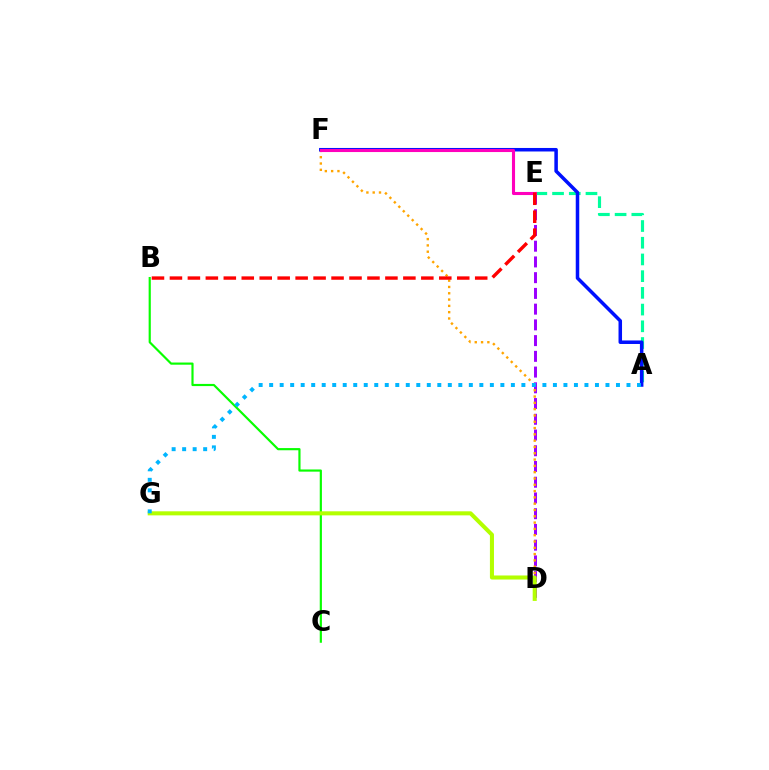{('B', 'C'): [{'color': '#08ff00', 'line_style': 'solid', 'thickness': 1.56}], ('D', 'E'): [{'color': '#9b00ff', 'line_style': 'dashed', 'thickness': 2.14}], ('D', 'F'): [{'color': '#ffa500', 'line_style': 'dotted', 'thickness': 1.71}], ('A', 'E'): [{'color': '#00ff9d', 'line_style': 'dashed', 'thickness': 2.27}], ('D', 'G'): [{'color': '#b3ff00', 'line_style': 'solid', 'thickness': 2.92}], ('A', 'F'): [{'color': '#0010ff', 'line_style': 'solid', 'thickness': 2.53}], ('E', 'F'): [{'color': '#ff00bd', 'line_style': 'solid', 'thickness': 2.23}], ('A', 'G'): [{'color': '#00b5ff', 'line_style': 'dotted', 'thickness': 2.86}], ('B', 'E'): [{'color': '#ff0000', 'line_style': 'dashed', 'thickness': 2.44}]}